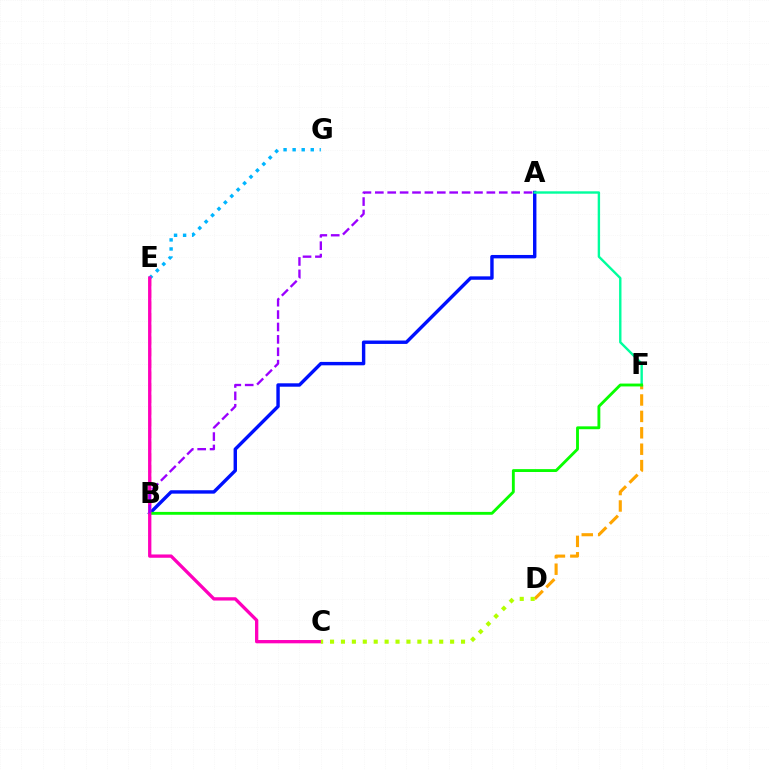{('B', 'E'): [{'color': '#ff0000', 'line_style': 'dashed', 'thickness': 1.59}], ('E', 'G'): [{'color': '#00b5ff', 'line_style': 'dotted', 'thickness': 2.46}], ('A', 'B'): [{'color': '#0010ff', 'line_style': 'solid', 'thickness': 2.45}, {'color': '#9b00ff', 'line_style': 'dashed', 'thickness': 1.68}], ('D', 'F'): [{'color': '#ffa500', 'line_style': 'dashed', 'thickness': 2.23}], ('A', 'F'): [{'color': '#00ff9d', 'line_style': 'solid', 'thickness': 1.72}], ('B', 'F'): [{'color': '#08ff00', 'line_style': 'solid', 'thickness': 2.06}], ('C', 'E'): [{'color': '#ff00bd', 'line_style': 'solid', 'thickness': 2.38}], ('C', 'D'): [{'color': '#b3ff00', 'line_style': 'dotted', 'thickness': 2.97}]}